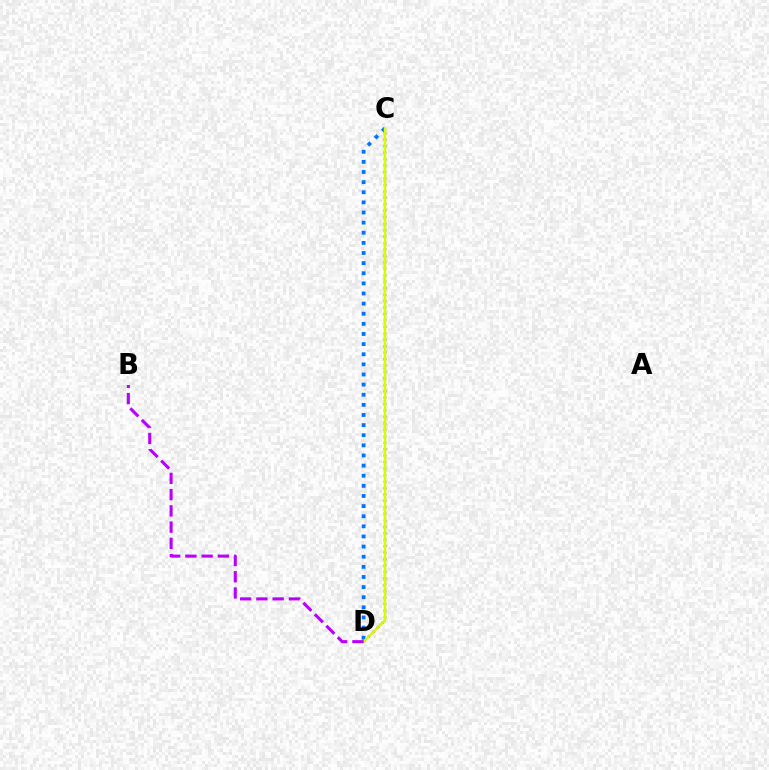{('C', 'D'): [{'color': '#00ff5c', 'line_style': 'dotted', 'thickness': 1.55}, {'color': '#0074ff', 'line_style': 'dotted', 'thickness': 2.75}, {'color': '#ff0000', 'line_style': 'dotted', 'thickness': 1.75}, {'color': '#d1ff00', 'line_style': 'solid', 'thickness': 1.72}], ('B', 'D'): [{'color': '#b900ff', 'line_style': 'dashed', 'thickness': 2.21}]}